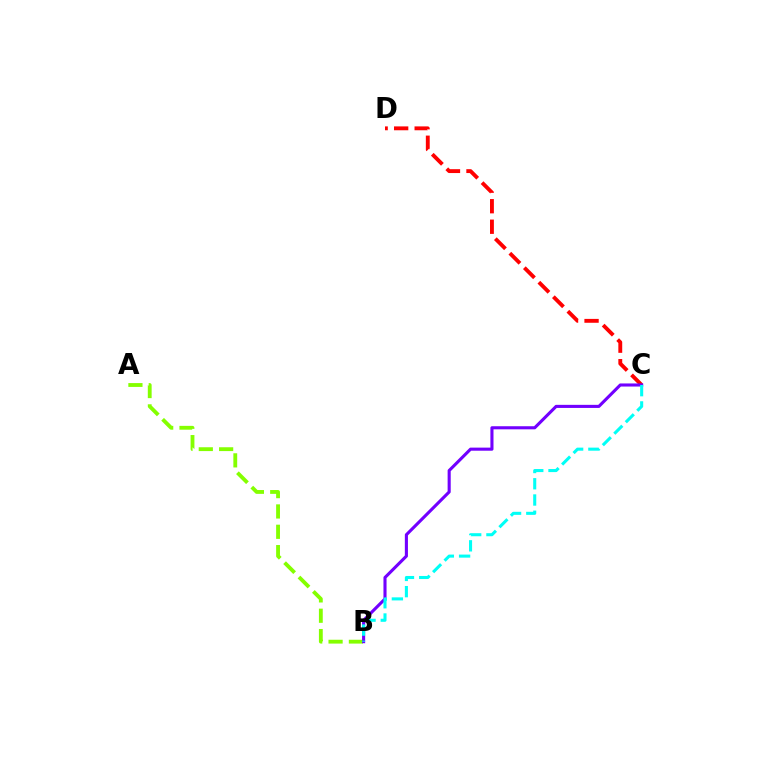{('A', 'B'): [{'color': '#84ff00', 'line_style': 'dashed', 'thickness': 2.76}], ('C', 'D'): [{'color': '#ff0000', 'line_style': 'dashed', 'thickness': 2.79}], ('B', 'C'): [{'color': '#7200ff', 'line_style': 'solid', 'thickness': 2.23}, {'color': '#00fff6', 'line_style': 'dashed', 'thickness': 2.21}]}